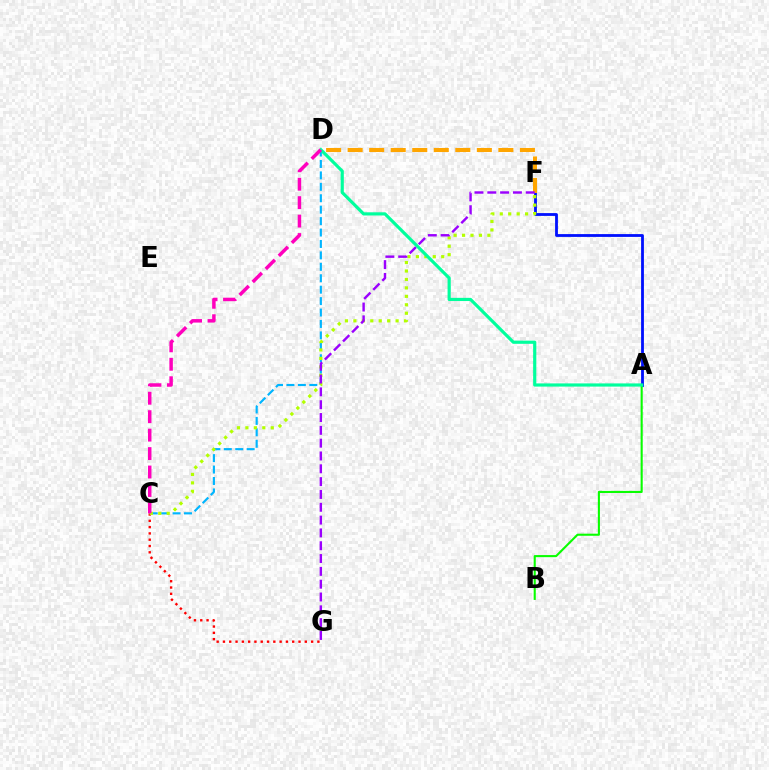{('A', 'F'): [{'color': '#0010ff', 'line_style': 'solid', 'thickness': 2.02}], ('C', 'G'): [{'color': '#ff0000', 'line_style': 'dotted', 'thickness': 1.71}], ('A', 'B'): [{'color': '#08ff00', 'line_style': 'solid', 'thickness': 1.51}], ('D', 'F'): [{'color': '#ffa500', 'line_style': 'dashed', 'thickness': 2.93}], ('C', 'D'): [{'color': '#00b5ff', 'line_style': 'dashed', 'thickness': 1.55}, {'color': '#ff00bd', 'line_style': 'dashed', 'thickness': 2.51}], ('C', 'F'): [{'color': '#b3ff00', 'line_style': 'dotted', 'thickness': 2.29}], ('F', 'G'): [{'color': '#9b00ff', 'line_style': 'dashed', 'thickness': 1.74}], ('A', 'D'): [{'color': '#00ff9d', 'line_style': 'solid', 'thickness': 2.29}]}